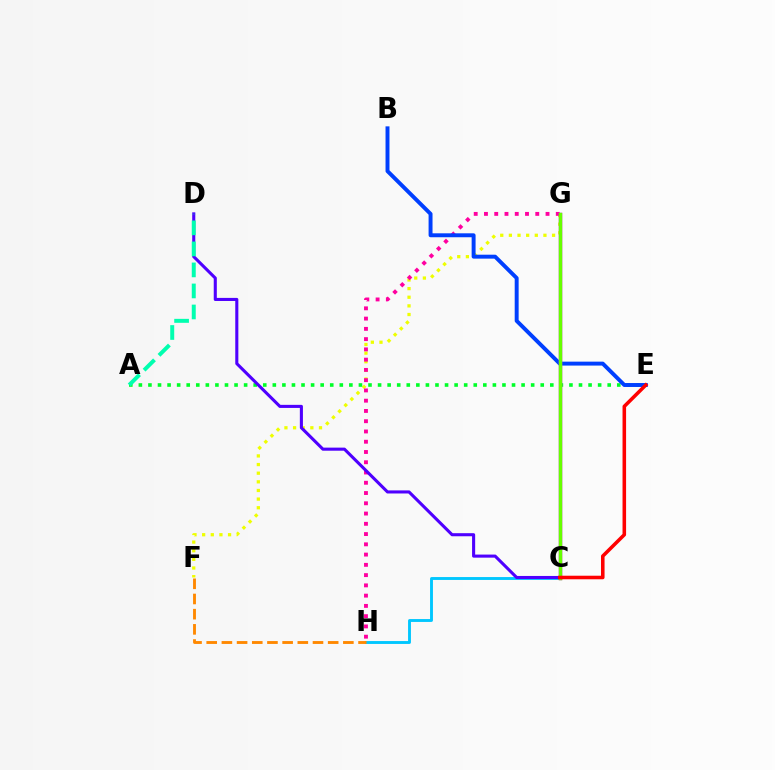{('C', 'H'): [{'color': '#00c7ff', 'line_style': 'solid', 'thickness': 2.07}], ('F', 'G'): [{'color': '#eeff00', 'line_style': 'dotted', 'thickness': 2.35}], ('G', 'H'): [{'color': '#ff00a0', 'line_style': 'dotted', 'thickness': 2.79}], ('A', 'E'): [{'color': '#00ff27', 'line_style': 'dotted', 'thickness': 2.6}], ('B', 'E'): [{'color': '#003fff', 'line_style': 'solid', 'thickness': 2.83}], ('C', 'D'): [{'color': '#4f00ff', 'line_style': 'solid', 'thickness': 2.22}], ('C', 'G'): [{'color': '#d600ff', 'line_style': 'solid', 'thickness': 2.45}, {'color': '#66ff00', 'line_style': 'solid', 'thickness': 2.49}], ('A', 'D'): [{'color': '#00ffaf', 'line_style': 'dashed', 'thickness': 2.86}], ('F', 'H'): [{'color': '#ff8800', 'line_style': 'dashed', 'thickness': 2.06}], ('C', 'E'): [{'color': '#ff0000', 'line_style': 'solid', 'thickness': 2.56}]}